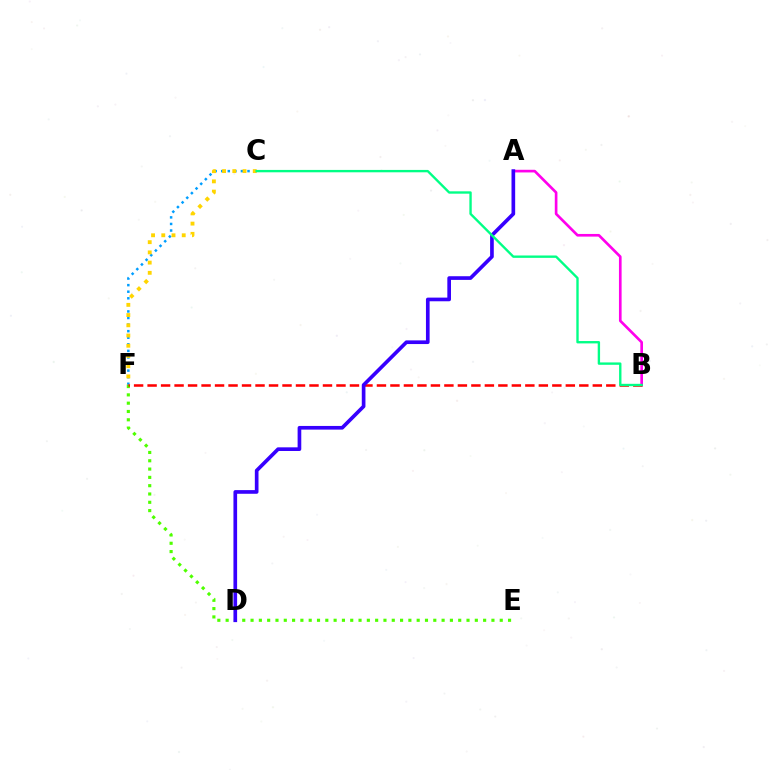{('C', 'F'): [{'color': '#009eff', 'line_style': 'dotted', 'thickness': 1.79}, {'color': '#ffd500', 'line_style': 'dotted', 'thickness': 2.78}], ('A', 'B'): [{'color': '#ff00ed', 'line_style': 'solid', 'thickness': 1.92}], ('E', 'F'): [{'color': '#4fff00', 'line_style': 'dotted', 'thickness': 2.26}], ('B', 'F'): [{'color': '#ff0000', 'line_style': 'dashed', 'thickness': 1.83}], ('A', 'D'): [{'color': '#3700ff', 'line_style': 'solid', 'thickness': 2.64}], ('B', 'C'): [{'color': '#00ff86', 'line_style': 'solid', 'thickness': 1.71}]}